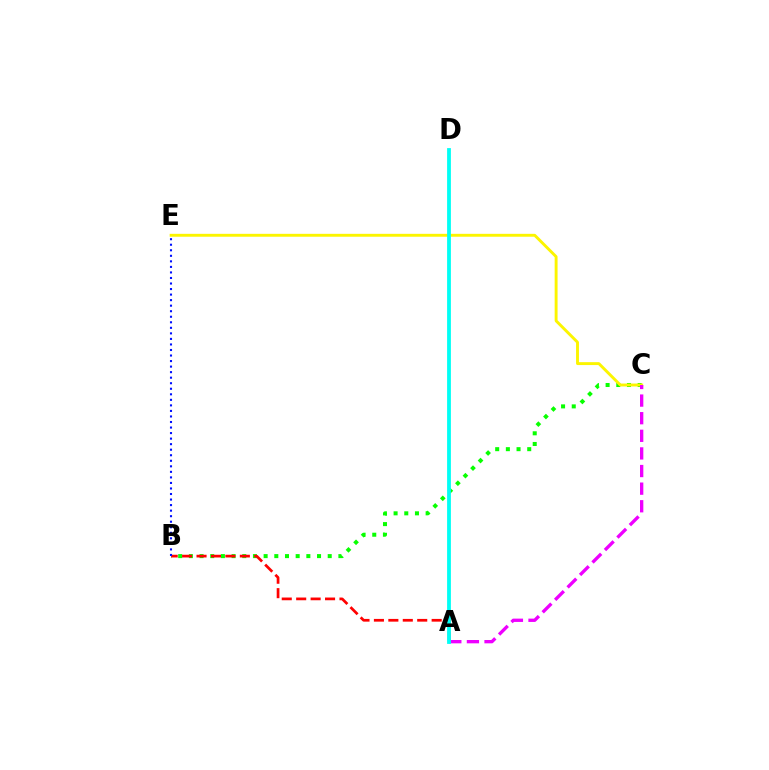{('B', 'C'): [{'color': '#08ff00', 'line_style': 'dotted', 'thickness': 2.9}], ('A', 'B'): [{'color': '#ff0000', 'line_style': 'dashed', 'thickness': 1.96}], ('B', 'E'): [{'color': '#0010ff', 'line_style': 'dotted', 'thickness': 1.51}], ('C', 'E'): [{'color': '#fcf500', 'line_style': 'solid', 'thickness': 2.09}], ('A', 'C'): [{'color': '#ee00ff', 'line_style': 'dashed', 'thickness': 2.39}], ('A', 'D'): [{'color': '#00fff6', 'line_style': 'solid', 'thickness': 2.73}]}